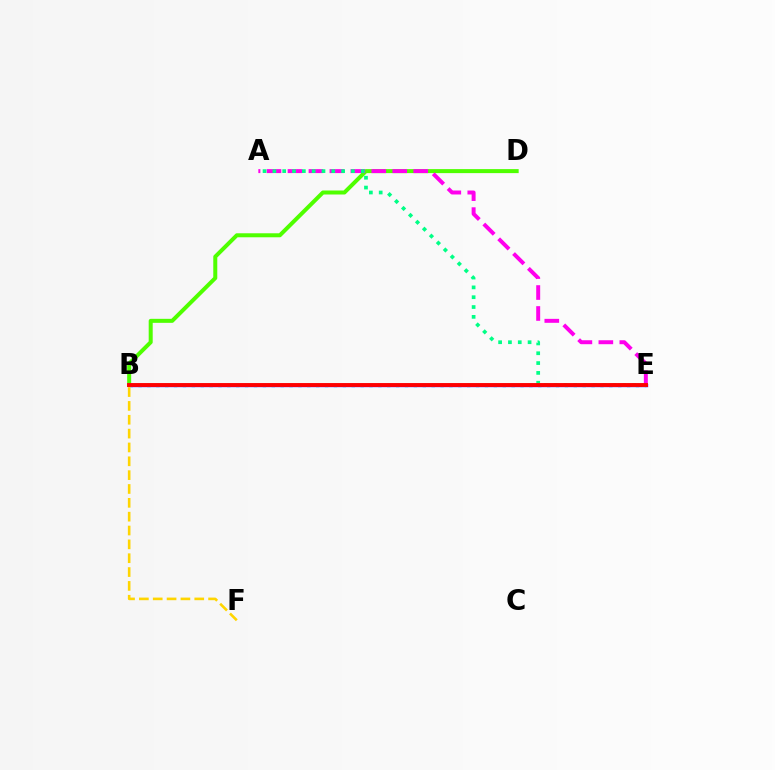{('B', 'E'): [{'color': '#3700ff', 'line_style': 'solid', 'thickness': 2.4}, {'color': '#009eff', 'line_style': 'dotted', 'thickness': 2.41}, {'color': '#ff0000', 'line_style': 'solid', 'thickness': 2.79}], ('B', 'D'): [{'color': '#4fff00', 'line_style': 'solid', 'thickness': 2.88}], ('A', 'E'): [{'color': '#ff00ed', 'line_style': 'dashed', 'thickness': 2.85}, {'color': '#00ff86', 'line_style': 'dotted', 'thickness': 2.67}], ('B', 'F'): [{'color': '#ffd500', 'line_style': 'dashed', 'thickness': 1.88}]}